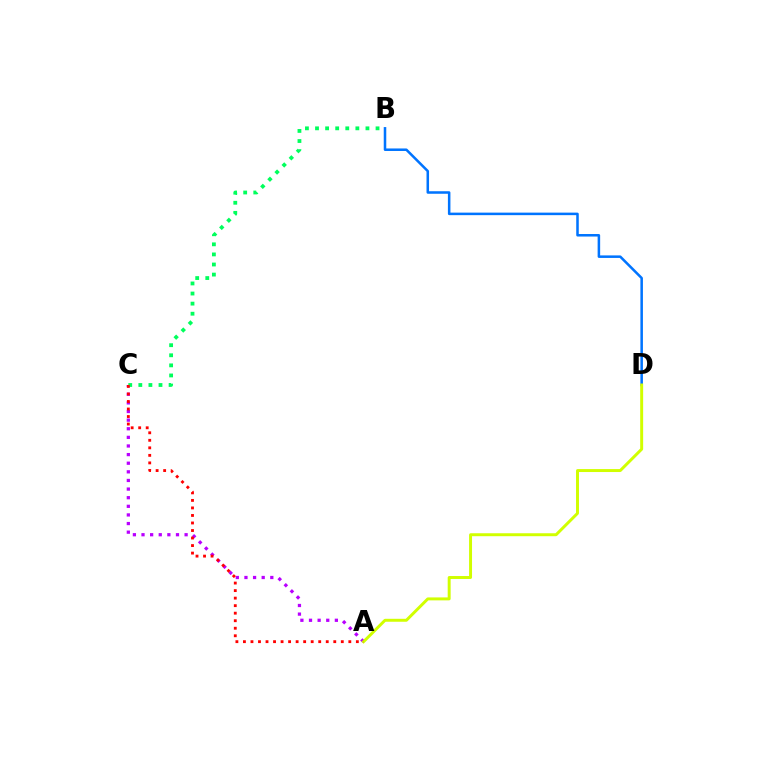{('B', 'D'): [{'color': '#0074ff', 'line_style': 'solid', 'thickness': 1.82}], ('A', 'C'): [{'color': '#b900ff', 'line_style': 'dotted', 'thickness': 2.34}, {'color': '#ff0000', 'line_style': 'dotted', 'thickness': 2.05}], ('A', 'D'): [{'color': '#d1ff00', 'line_style': 'solid', 'thickness': 2.13}], ('B', 'C'): [{'color': '#00ff5c', 'line_style': 'dotted', 'thickness': 2.74}]}